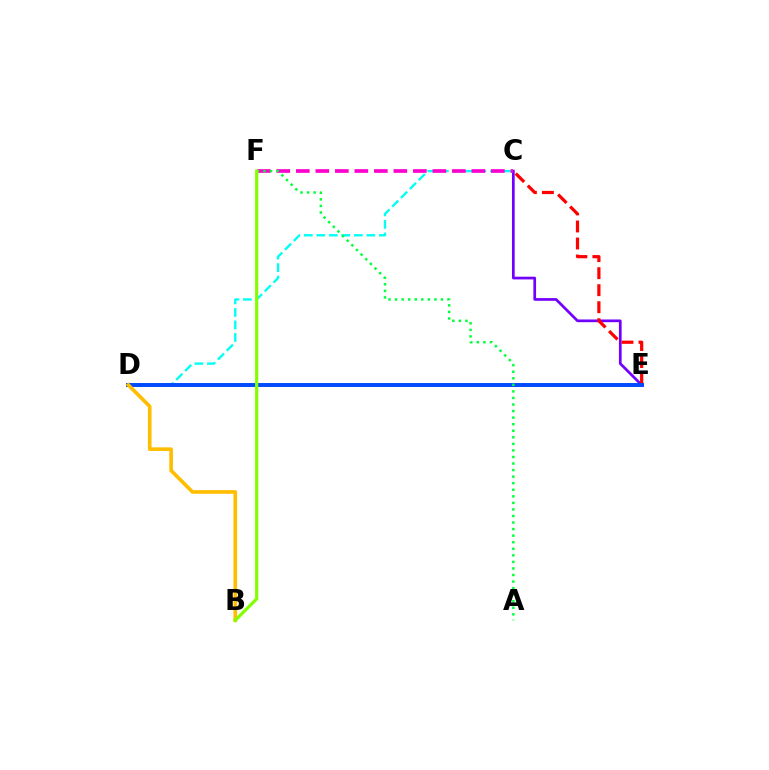{('C', 'E'): [{'color': '#7200ff', 'line_style': 'solid', 'thickness': 1.95}, {'color': '#ff0000', 'line_style': 'dashed', 'thickness': 2.31}], ('C', 'D'): [{'color': '#00fff6', 'line_style': 'dashed', 'thickness': 1.7}], ('D', 'E'): [{'color': '#004bff', 'line_style': 'solid', 'thickness': 2.85}], ('C', 'F'): [{'color': '#ff00cf', 'line_style': 'dashed', 'thickness': 2.65}], ('A', 'F'): [{'color': '#00ff39', 'line_style': 'dotted', 'thickness': 1.78}], ('B', 'D'): [{'color': '#ffbd00', 'line_style': 'solid', 'thickness': 2.62}], ('B', 'F'): [{'color': '#84ff00', 'line_style': 'solid', 'thickness': 2.3}]}